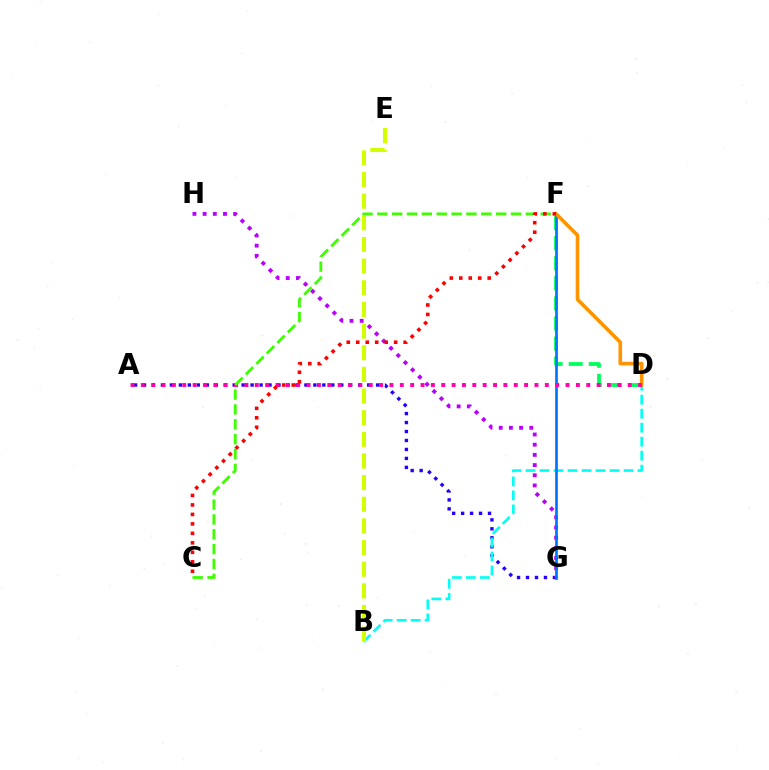{('A', 'G'): [{'color': '#2500ff', 'line_style': 'dotted', 'thickness': 2.44}], ('G', 'H'): [{'color': '#b900ff', 'line_style': 'dotted', 'thickness': 2.77}], ('D', 'F'): [{'color': '#00ff5c', 'line_style': 'dashed', 'thickness': 2.73}, {'color': '#ff9400', 'line_style': 'solid', 'thickness': 2.6}], ('B', 'D'): [{'color': '#00fff6', 'line_style': 'dashed', 'thickness': 1.9}], ('F', 'G'): [{'color': '#0074ff', 'line_style': 'solid', 'thickness': 1.92}], ('A', 'D'): [{'color': '#ff00ac', 'line_style': 'dotted', 'thickness': 2.81}], ('C', 'F'): [{'color': '#3dff00', 'line_style': 'dashed', 'thickness': 2.02}, {'color': '#ff0000', 'line_style': 'dotted', 'thickness': 2.57}], ('B', 'E'): [{'color': '#d1ff00', 'line_style': 'dashed', 'thickness': 2.94}]}